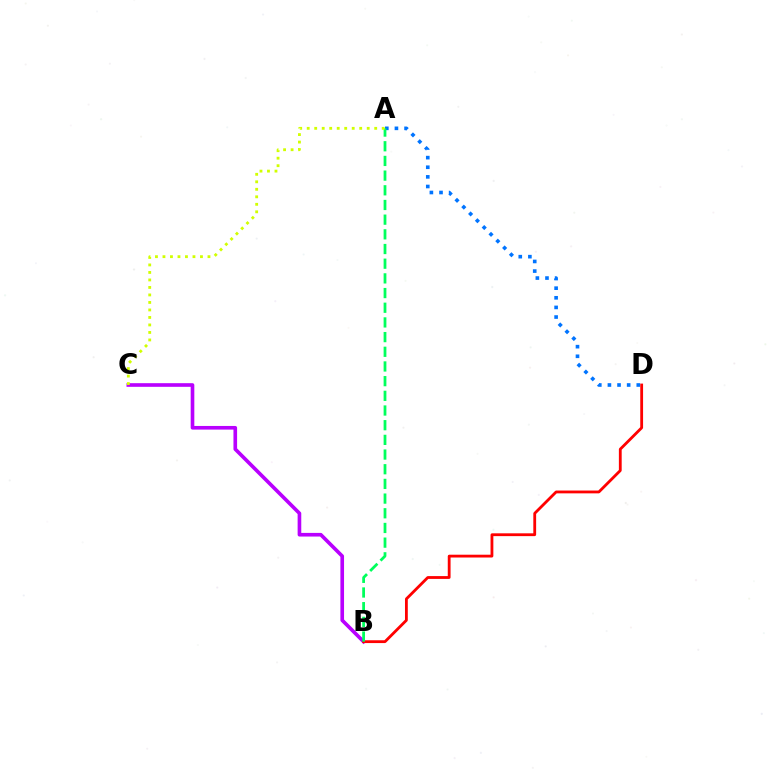{('A', 'D'): [{'color': '#0074ff', 'line_style': 'dotted', 'thickness': 2.61}], ('B', 'C'): [{'color': '#b900ff', 'line_style': 'solid', 'thickness': 2.62}], ('B', 'D'): [{'color': '#ff0000', 'line_style': 'solid', 'thickness': 2.02}], ('A', 'B'): [{'color': '#00ff5c', 'line_style': 'dashed', 'thickness': 1.99}], ('A', 'C'): [{'color': '#d1ff00', 'line_style': 'dotted', 'thickness': 2.04}]}